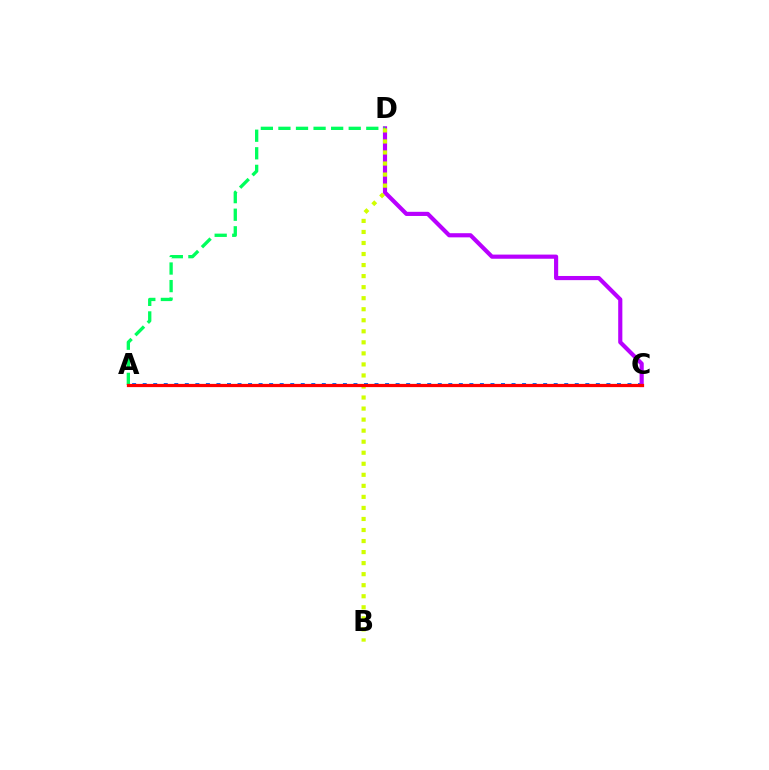{('A', 'C'): [{'color': '#0074ff', 'line_style': 'dotted', 'thickness': 2.86}, {'color': '#ff0000', 'line_style': 'solid', 'thickness': 2.33}], ('C', 'D'): [{'color': '#b900ff', 'line_style': 'solid', 'thickness': 2.99}], ('A', 'D'): [{'color': '#00ff5c', 'line_style': 'dashed', 'thickness': 2.39}], ('B', 'D'): [{'color': '#d1ff00', 'line_style': 'dotted', 'thickness': 3.0}]}